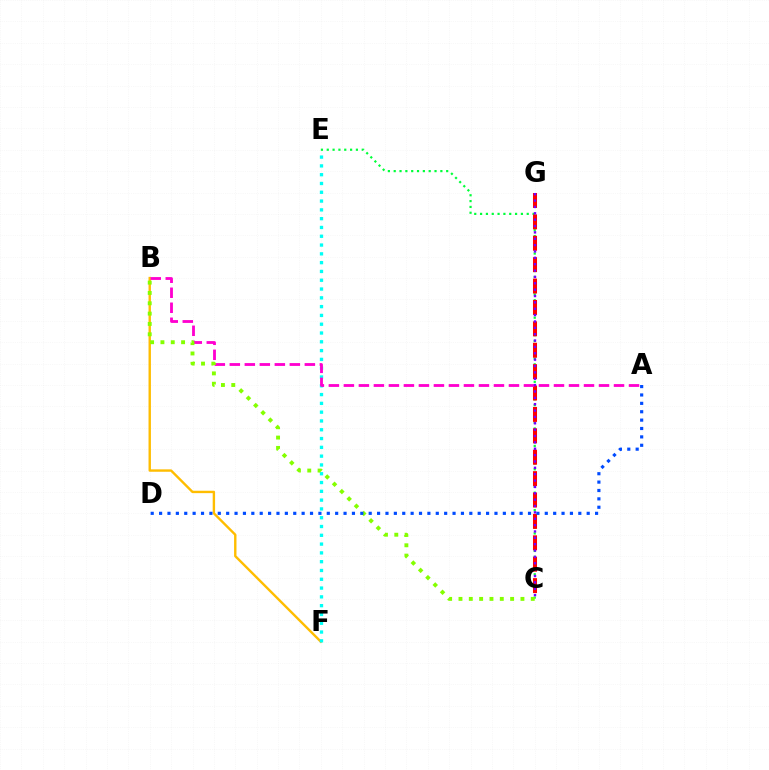{('B', 'F'): [{'color': '#ffbd00', 'line_style': 'solid', 'thickness': 1.73}], ('C', 'E'): [{'color': '#00ff39', 'line_style': 'dotted', 'thickness': 1.58}], ('C', 'G'): [{'color': '#ff0000', 'line_style': 'dashed', 'thickness': 2.91}, {'color': '#7200ff', 'line_style': 'dotted', 'thickness': 1.73}], ('E', 'F'): [{'color': '#00fff6', 'line_style': 'dotted', 'thickness': 2.39}], ('A', 'B'): [{'color': '#ff00cf', 'line_style': 'dashed', 'thickness': 2.04}], ('B', 'C'): [{'color': '#84ff00', 'line_style': 'dotted', 'thickness': 2.81}], ('A', 'D'): [{'color': '#004bff', 'line_style': 'dotted', 'thickness': 2.28}]}